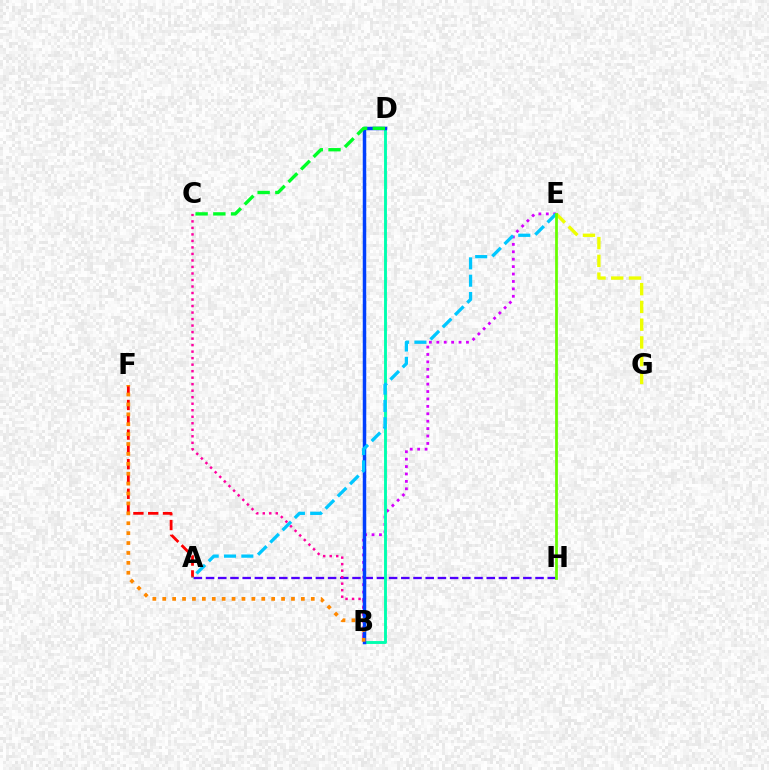{('B', 'E'): [{'color': '#d600ff', 'line_style': 'dotted', 'thickness': 2.02}], ('A', 'H'): [{'color': '#4f00ff', 'line_style': 'dashed', 'thickness': 1.66}], ('B', 'D'): [{'color': '#00ffaf', 'line_style': 'solid', 'thickness': 2.08}, {'color': '#003fff', 'line_style': 'solid', 'thickness': 2.51}], ('B', 'C'): [{'color': '#ff00a0', 'line_style': 'dotted', 'thickness': 1.77}], ('A', 'F'): [{'color': '#ff0000', 'line_style': 'dashed', 'thickness': 2.01}], ('E', 'G'): [{'color': '#eeff00', 'line_style': 'dashed', 'thickness': 2.41}], ('B', 'F'): [{'color': '#ff8800', 'line_style': 'dotted', 'thickness': 2.69}], ('C', 'D'): [{'color': '#00ff27', 'line_style': 'dashed', 'thickness': 2.41}], ('A', 'E'): [{'color': '#00c7ff', 'line_style': 'dashed', 'thickness': 2.35}], ('E', 'H'): [{'color': '#66ff00', 'line_style': 'solid', 'thickness': 1.98}]}